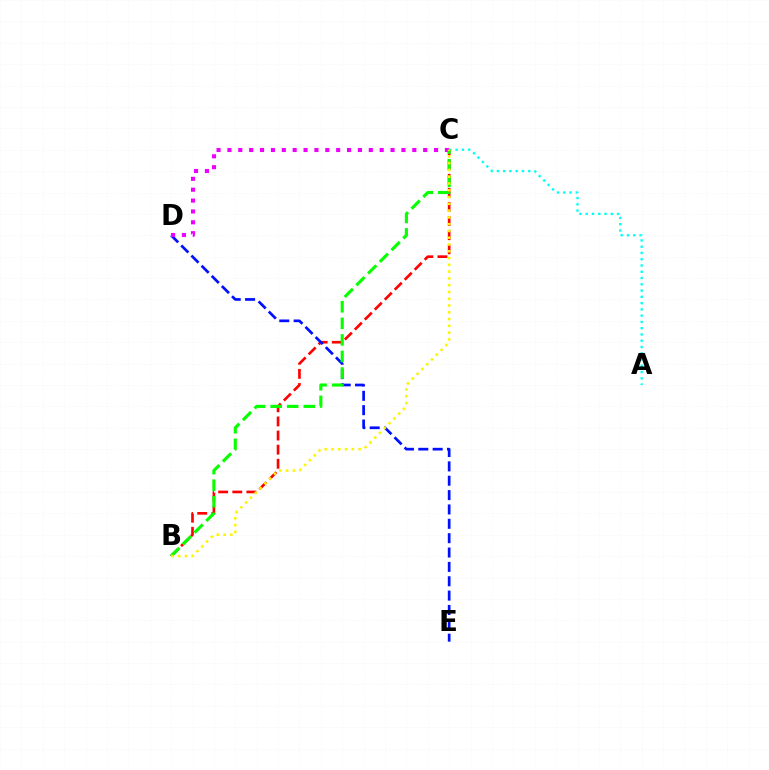{('A', 'C'): [{'color': '#00fff6', 'line_style': 'dotted', 'thickness': 1.7}], ('B', 'C'): [{'color': '#ff0000', 'line_style': 'dashed', 'thickness': 1.92}, {'color': '#08ff00', 'line_style': 'dashed', 'thickness': 2.25}, {'color': '#fcf500', 'line_style': 'dotted', 'thickness': 1.84}], ('D', 'E'): [{'color': '#0010ff', 'line_style': 'dashed', 'thickness': 1.95}], ('C', 'D'): [{'color': '#ee00ff', 'line_style': 'dotted', 'thickness': 2.95}]}